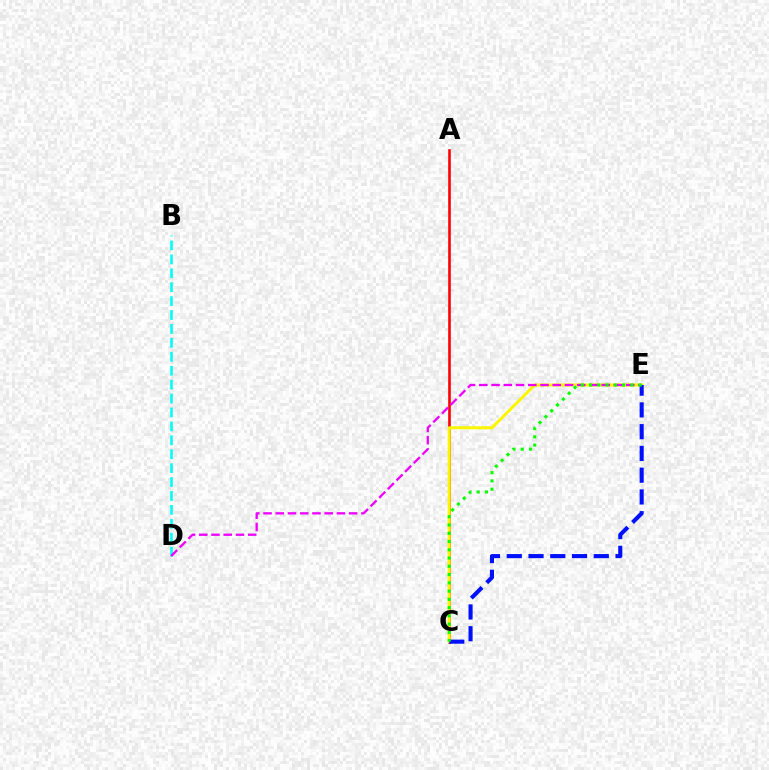{('A', 'C'): [{'color': '#ff0000', 'line_style': 'solid', 'thickness': 1.89}], ('B', 'D'): [{'color': '#00fff6', 'line_style': 'dashed', 'thickness': 1.89}], ('C', 'E'): [{'color': '#fcf500', 'line_style': 'solid', 'thickness': 2.18}, {'color': '#0010ff', 'line_style': 'dashed', 'thickness': 2.96}, {'color': '#08ff00', 'line_style': 'dotted', 'thickness': 2.24}], ('D', 'E'): [{'color': '#ee00ff', 'line_style': 'dashed', 'thickness': 1.66}]}